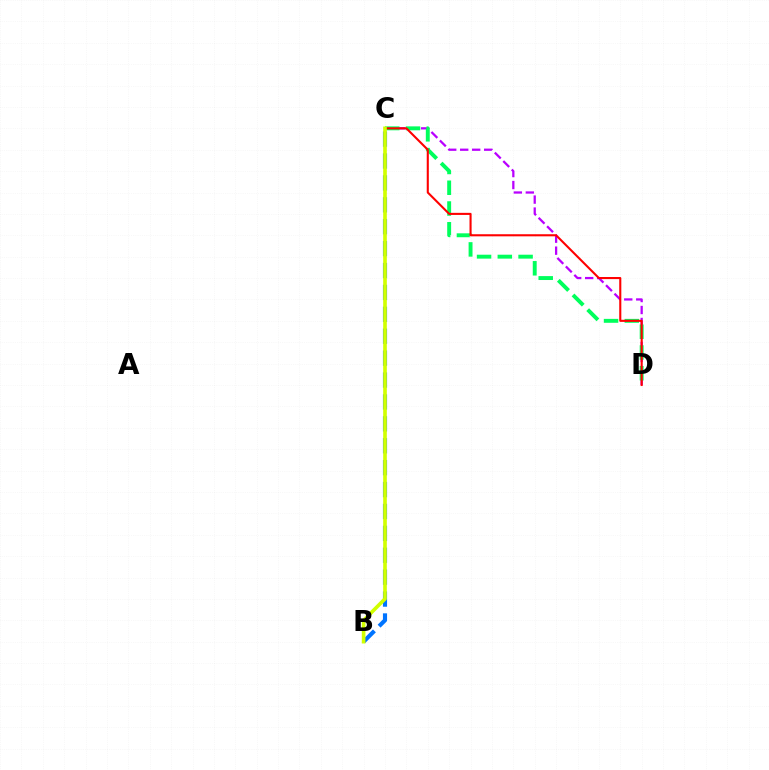{('C', 'D'): [{'color': '#b900ff', 'line_style': 'dashed', 'thickness': 1.63}, {'color': '#00ff5c', 'line_style': 'dashed', 'thickness': 2.82}, {'color': '#ff0000', 'line_style': 'solid', 'thickness': 1.51}], ('B', 'C'): [{'color': '#0074ff', 'line_style': 'dashed', 'thickness': 2.98}, {'color': '#d1ff00', 'line_style': 'solid', 'thickness': 2.62}]}